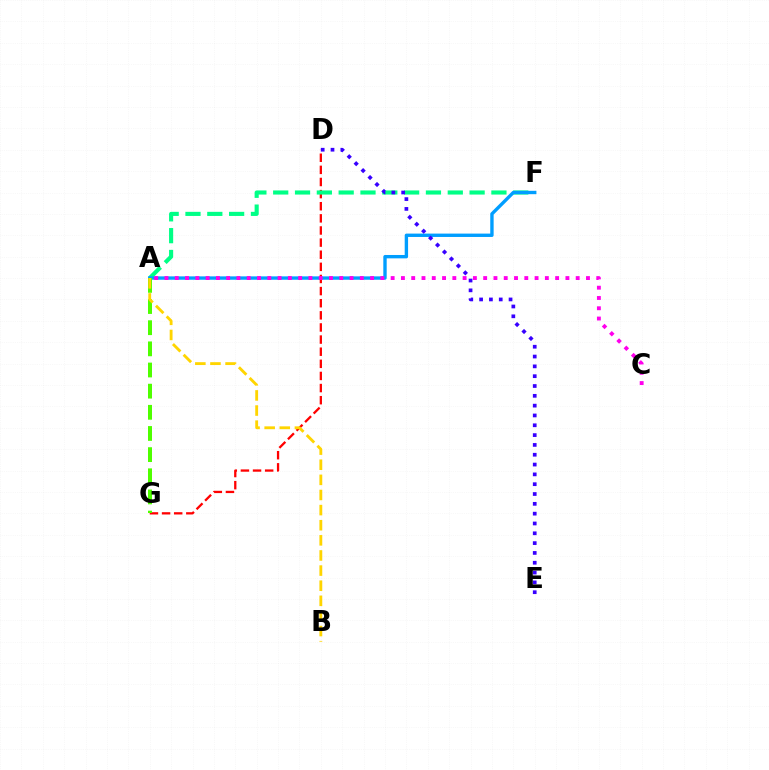{('D', 'G'): [{'color': '#ff0000', 'line_style': 'dashed', 'thickness': 1.65}], ('A', 'F'): [{'color': '#00ff86', 'line_style': 'dashed', 'thickness': 2.96}, {'color': '#009eff', 'line_style': 'solid', 'thickness': 2.43}], ('A', 'G'): [{'color': '#4fff00', 'line_style': 'dashed', 'thickness': 2.87}], ('A', 'B'): [{'color': '#ffd500', 'line_style': 'dashed', 'thickness': 2.05}], ('A', 'C'): [{'color': '#ff00ed', 'line_style': 'dotted', 'thickness': 2.79}], ('D', 'E'): [{'color': '#3700ff', 'line_style': 'dotted', 'thickness': 2.67}]}